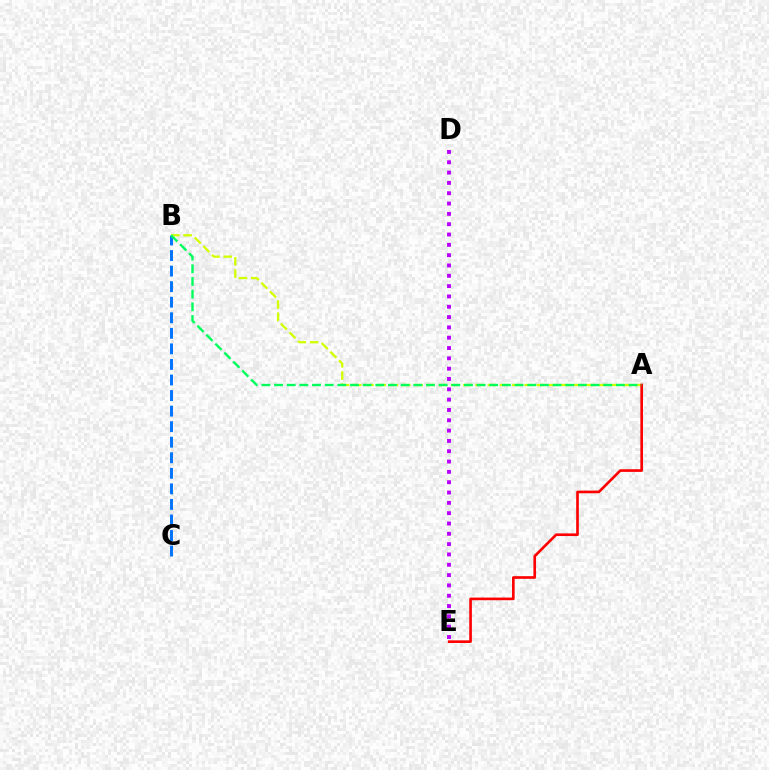{('A', 'B'): [{'color': '#d1ff00', 'line_style': 'dashed', 'thickness': 1.66}, {'color': '#00ff5c', 'line_style': 'dashed', 'thickness': 1.72}], ('A', 'E'): [{'color': '#ff0000', 'line_style': 'solid', 'thickness': 1.91}], ('B', 'C'): [{'color': '#0074ff', 'line_style': 'dashed', 'thickness': 2.11}], ('D', 'E'): [{'color': '#b900ff', 'line_style': 'dotted', 'thickness': 2.8}]}